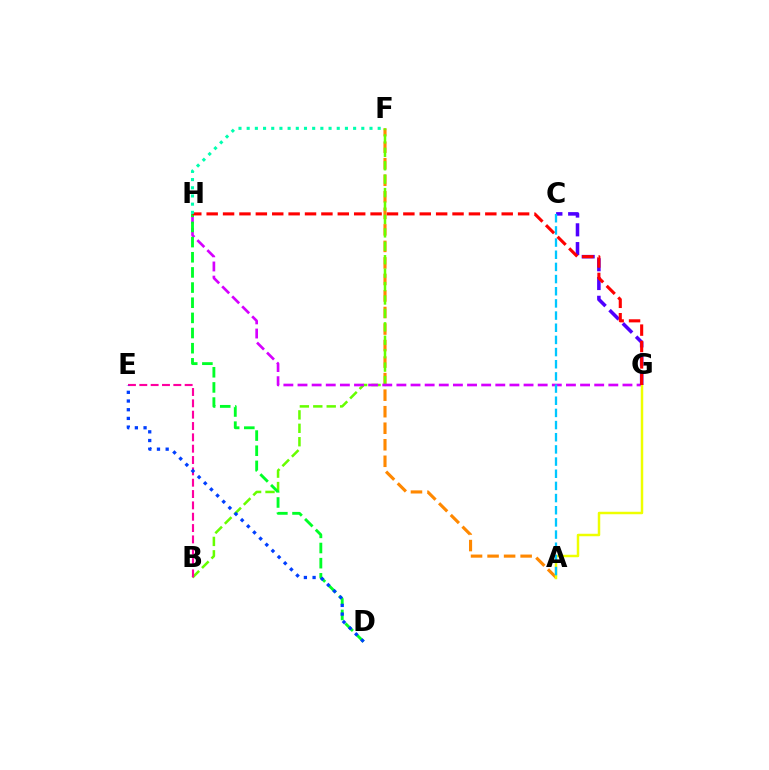{('A', 'F'): [{'color': '#ff8800', 'line_style': 'dashed', 'thickness': 2.25}], ('B', 'F'): [{'color': '#66ff00', 'line_style': 'dashed', 'thickness': 1.82}], ('G', 'H'): [{'color': '#d600ff', 'line_style': 'dashed', 'thickness': 1.92}, {'color': '#ff0000', 'line_style': 'dashed', 'thickness': 2.23}], ('A', 'G'): [{'color': '#eeff00', 'line_style': 'solid', 'thickness': 1.78}], ('D', 'H'): [{'color': '#00ff27', 'line_style': 'dashed', 'thickness': 2.06}], ('C', 'G'): [{'color': '#4f00ff', 'line_style': 'dashed', 'thickness': 2.55}], ('B', 'E'): [{'color': '#ff00a0', 'line_style': 'dashed', 'thickness': 1.54}], ('A', 'C'): [{'color': '#00c7ff', 'line_style': 'dashed', 'thickness': 1.65}], ('F', 'H'): [{'color': '#00ffaf', 'line_style': 'dotted', 'thickness': 2.22}], ('D', 'E'): [{'color': '#003fff', 'line_style': 'dotted', 'thickness': 2.36}]}